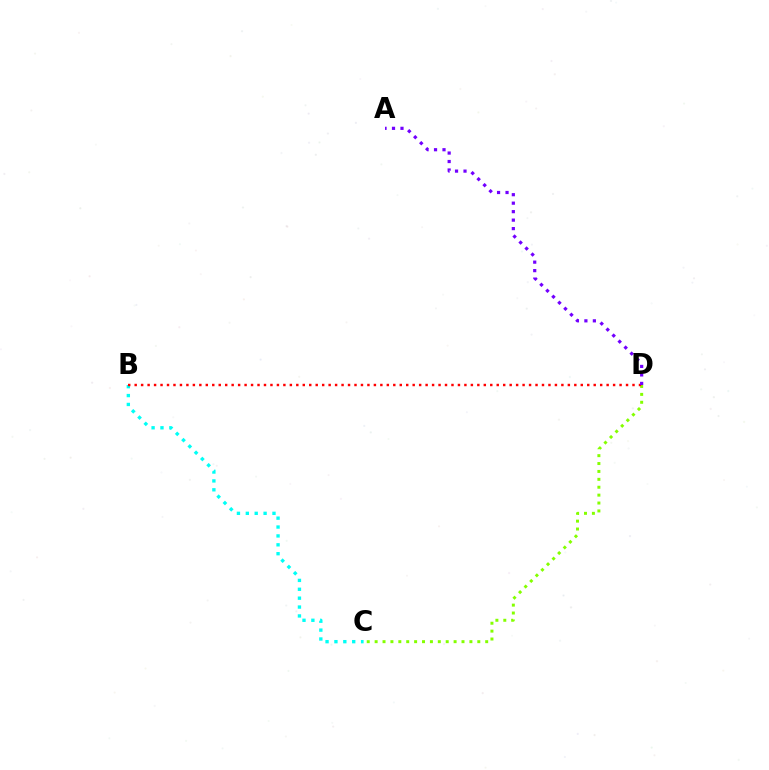{('B', 'C'): [{'color': '#00fff6', 'line_style': 'dotted', 'thickness': 2.41}], ('C', 'D'): [{'color': '#84ff00', 'line_style': 'dotted', 'thickness': 2.15}], ('B', 'D'): [{'color': '#ff0000', 'line_style': 'dotted', 'thickness': 1.76}], ('A', 'D'): [{'color': '#7200ff', 'line_style': 'dotted', 'thickness': 2.3}]}